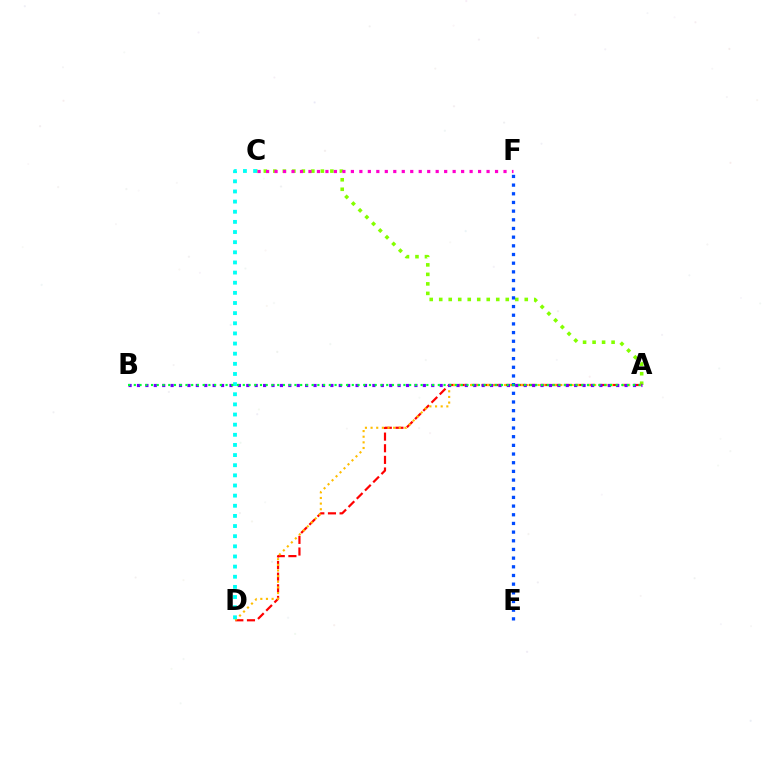{('A', 'C'): [{'color': '#84ff00', 'line_style': 'dotted', 'thickness': 2.58}], ('A', 'D'): [{'color': '#ff0000', 'line_style': 'dashed', 'thickness': 1.58}, {'color': '#ffbd00', 'line_style': 'dotted', 'thickness': 1.53}], ('A', 'B'): [{'color': '#7200ff', 'line_style': 'dotted', 'thickness': 2.28}, {'color': '#00ff39', 'line_style': 'dotted', 'thickness': 1.56}], ('C', 'D'): [{'color': '#00fff6', 'line_style': 'dotted', 'thickness': 2.75}], ('E', 'F'): [{'color': '#004bff', 'line_style': 'dotted', 'thickness': 2.36}], ('C', 'F'): [{'color': '#ff00cf', 'line_style': 'dotted', 'thickness': 2.3}]}